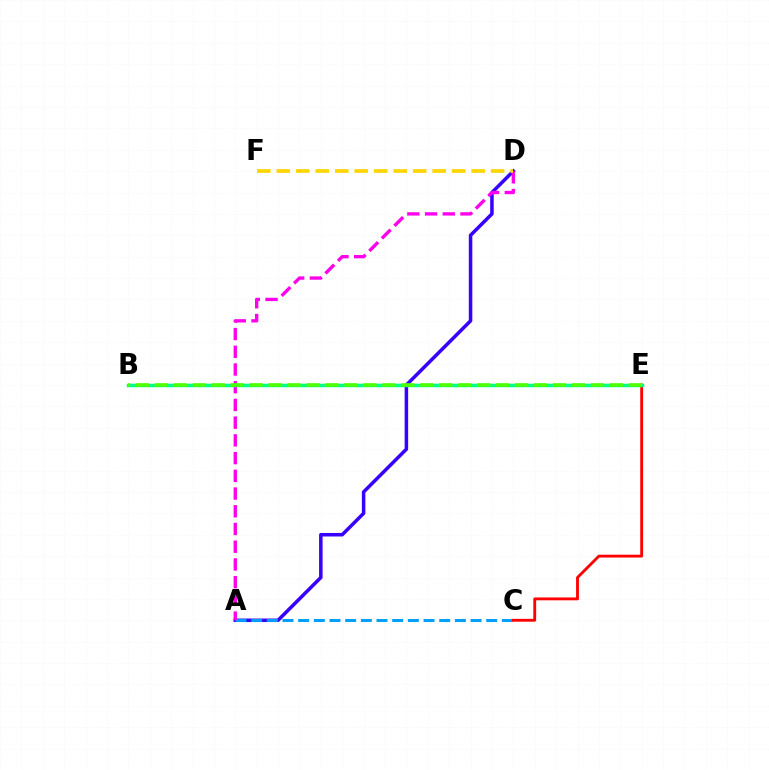{('A', 'D'): [{'color': '#3700ff', 'line_style': 'solid', 'thickness': 2.53}, {'color': '#ff00ed', 'line_style': 'dashed', 'thickness': 2.41}], ('A', 'C'): [{'color': '#009eff', 'line_style': 'dashed', 'thickness': 2.13}], ('C', 'E'): [{'color': '#ff0000', 'line_style': 'solid', 'thickness': 2.05}], ('D', 'F'): [{'color': '#ffd500', 'line_style': 'dashed', 'thickness': 2.65}], ('B', 'E'): [{'color': '#00ff86', 'line_style': 'solid', 'thickness': 2.51}, {'color': '#4fff00', 'line_style': 'dashed', 'thickness': 2.58}]}